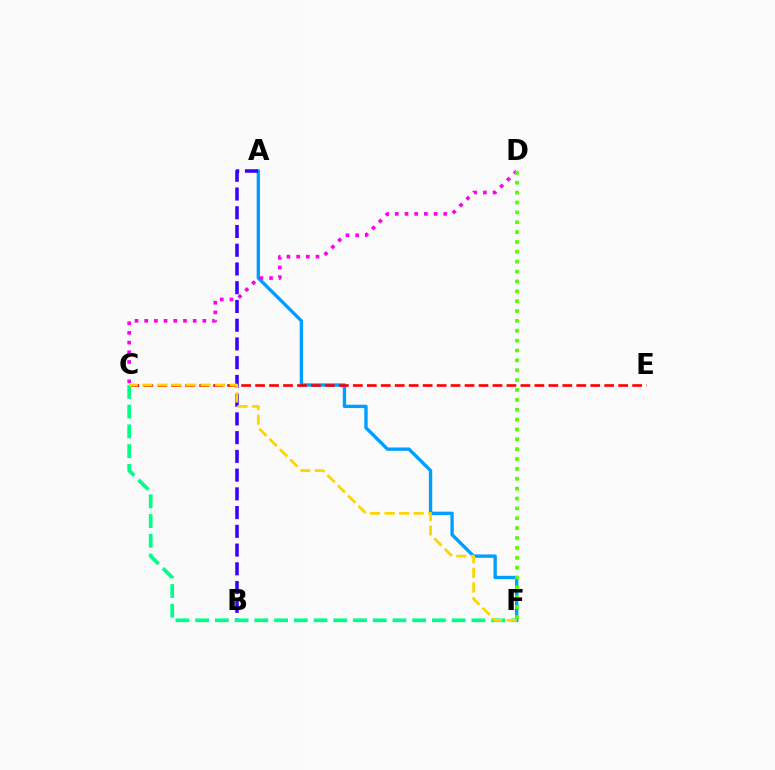{('A', 'F'): [{'color': '#009eff', 'line_style': 'solid', 'thickness': 2.42}], ('C', 'D'): [{'color': '#ff00ed', 'line_style': 'dotted', 'thickness': 2.63}], ('A', 'B'): [{'color': '#3700ff', 'line_style': 'dashed', 'thickness': 2.55}], ('C', 'E'): [{'color': '#ff0000', 'line_style': 'dashed', 'thickness': 1.9}], ('C', 'F'): [{'color': '#00ff86', 'line_style': 'dashed', 'thickness': 2.68}, {'color': '#ffd500', 'line_style': 'dashed', 'thickness': 1.98}], ('D', 'F'): [{'color': '#4fff00', 'line_style': 'dotted', 'thickness': 2.68}]}